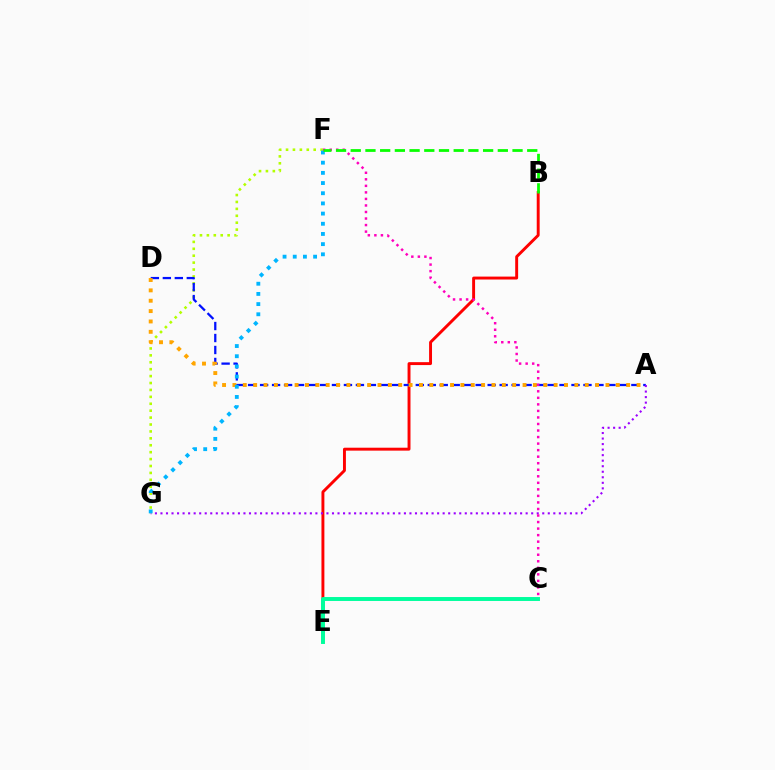{('F', 'G'): [{'color': '#b3ff00', 'line_style': 'dotted', 'thickness': 1.88}, {'color': '#00b5ff', 'line_style': 'dotted', 'thickness': 2.77}], ('B', 'E'): [{'color': '#ff0000', 'line_style': 'solid', 'thickness': 2.1}], ('C', 'E'): [{'color': '#00ff9d', 'line_style': 'solid', 'thickness': 2.83}], ('A', 'D'): [{'color': '#0010ff', 'line_style': 'dashed', 'thickness': 1.63}, {'color': '#ffa500', 'line_style': 'dotted', 'thickness': 2.82}], ('A', 'G'): [{'color': '#9b00ff', 'line_style': 'dotted', 'thickness': 1.5}], ('C', 'F'): [{'color': '#ff00bd', 'line_style': 'dotted', 'thickness': 1.78}], ('B', 'F'): [{'color': '#08ff00', 'line_style': 'dashed', 'thickness': 2.0}]}